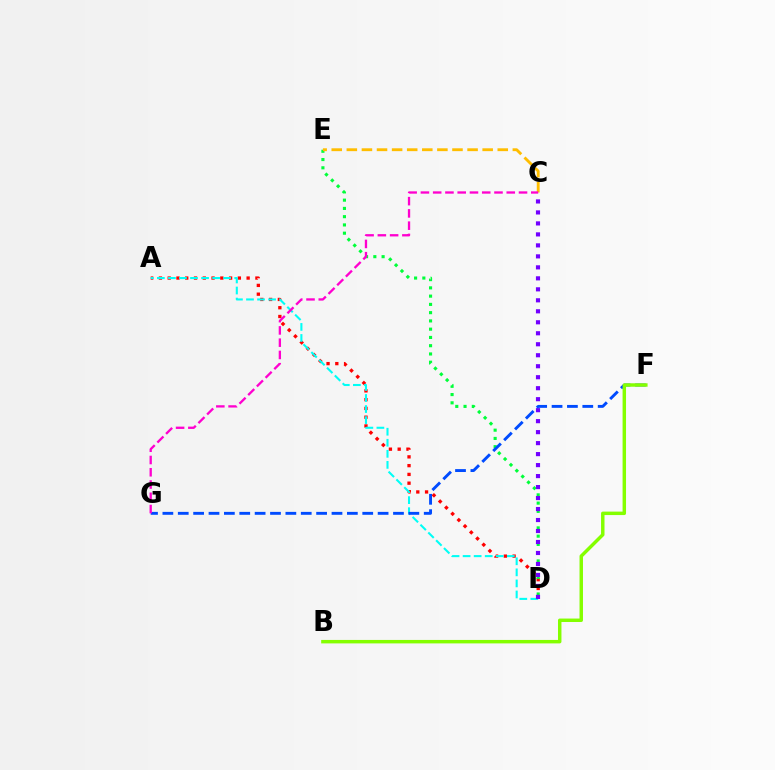{('A', 'D'): [{'color': '#ff0000', 'line_style': 'dotted', 'thickness': 2.38}, {'color': '#00fff6', 'line_style': 'dashed', 'thickness': 1.5}], ('D', 'E'): [{'color': '#00ff39', 'line_style': 'dotted', 'thickness': 2.24}], ('C', 'D'): [{'color': '#7200ff', 'line_style': 'dotted', 'thickness': 2.98}], ('C', 'E'): [{'color': '#ffbd00', 'line_style': 'dashed', 'thickness': 2.05}], ('F', 'G'): [{'color': '#004bff', 'line_style': 'dashed', 'thickness': 2.09}], ('B', 'F'): [{'color': '#84ff00', 'line_style': 'solid', 'thickness': 2.49}], ('C', 'G'): [{'color': '#ff00cf', 'line_style': 'dashed', 'thickness': 1.67}]}